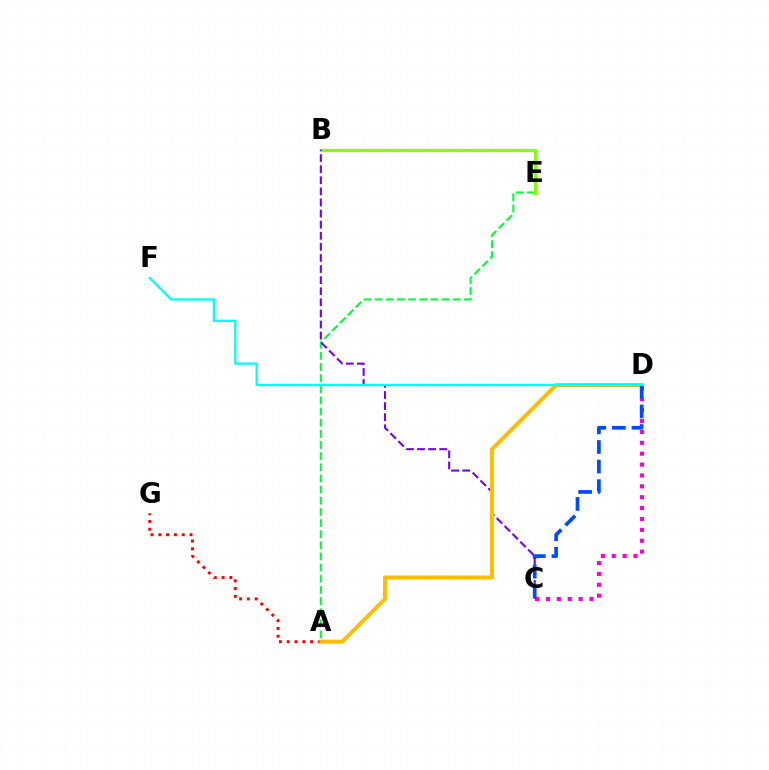{('A', 'E'): [{'color': '#00ff39', 'line_style': 'dashed', 'thickness': 1.51}], ('A', 'G'): [{'color': '#ff0000', 'line_style': 'dotted', 'thickness': 2.12}], ('C', 'D'): [{'color': '#ff00cf', 'line_style': 'dotted', 'thickness': 2.96}, {'color': '#004bff', 'line_style': 'dashed', 'thickness': 2.66}], ('B', 'E'): [{'color': '#84ff00', 'line_style': 'solid', 'thickness': 2.33}], ('B', 'C'): [{'color': '#7200ff', 'line_style': 'dashed', 'thickness': 1.51}], ('A', 'D'): [{'color': '#ffbd00', 'line_style': 'solid', 'thickness': 2.86}], ('D', 'F'): [{'color': '#00fff6', 'line_style': 'solid', 'thickness': 1.66}]}